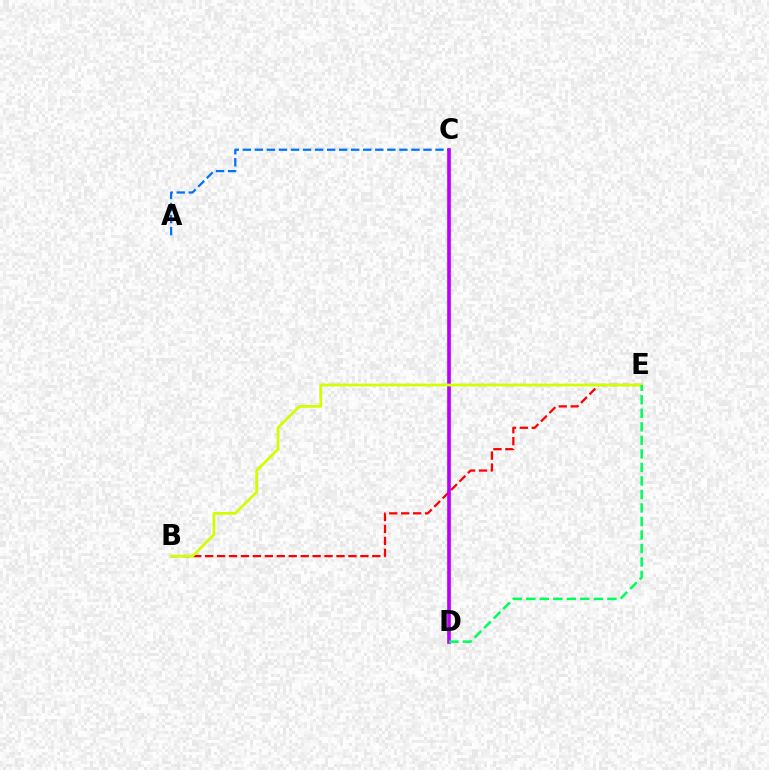{('A', 'C'): [{'color': '#0074ff', 'line_style': 'dashed', 'thickness': 1.64}], ('B', 'E'): [{'color': '#ff0000', 'line_style': 'dashed', 'thickness': 1.62}, {'color': '#d1ff00', 'line_style': 'solid', 'thickness': 1.97}], ('C', 'D'): [{'color': '#b900ff', 'line_style': 'solid', 'thickness': 2.65}], ('D', 'E'): [{'color': '#00ff5c', 'line_style': 'dashed', 'thickness': 1.84}]}